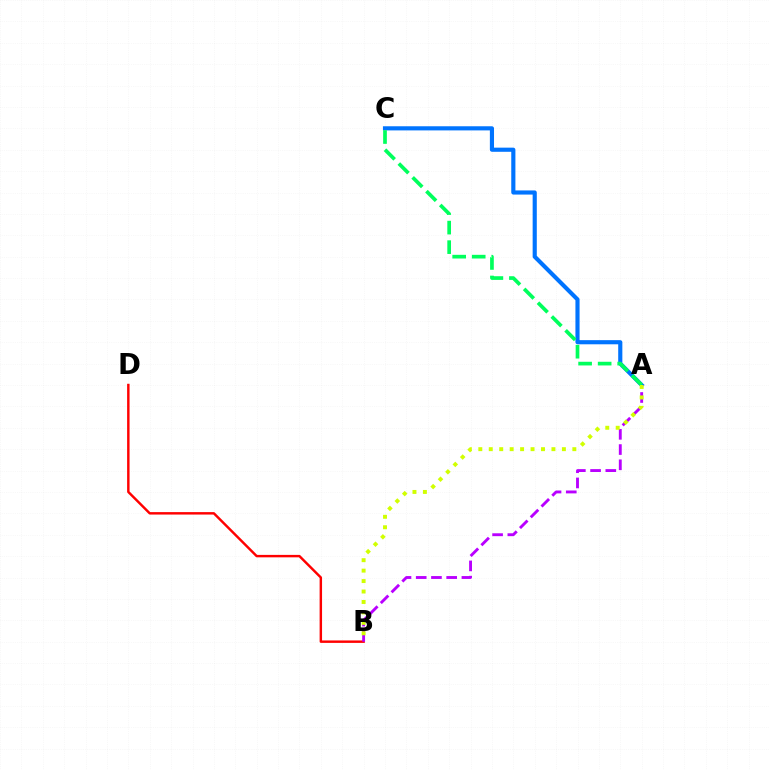{('B', 'D'): [{'color': '#ff0000', 'line_style': 'solid', 'thickness': 1.76}], ('A', 'B'): [{'color': '#b900ff', 'line_style': 'dashed', 'thickness': 2.07}, {'color': '#d1ff00', 'line_style': 'dotted', 'thickness': 2.84}], ('A', 'C'): [{'color': '#0074ff', 'line_style': 'solid', 'thickness': 2.98}, {'color': '#00ff5c', 'line_style': 'dashed', 'thickness': 2.65}]}